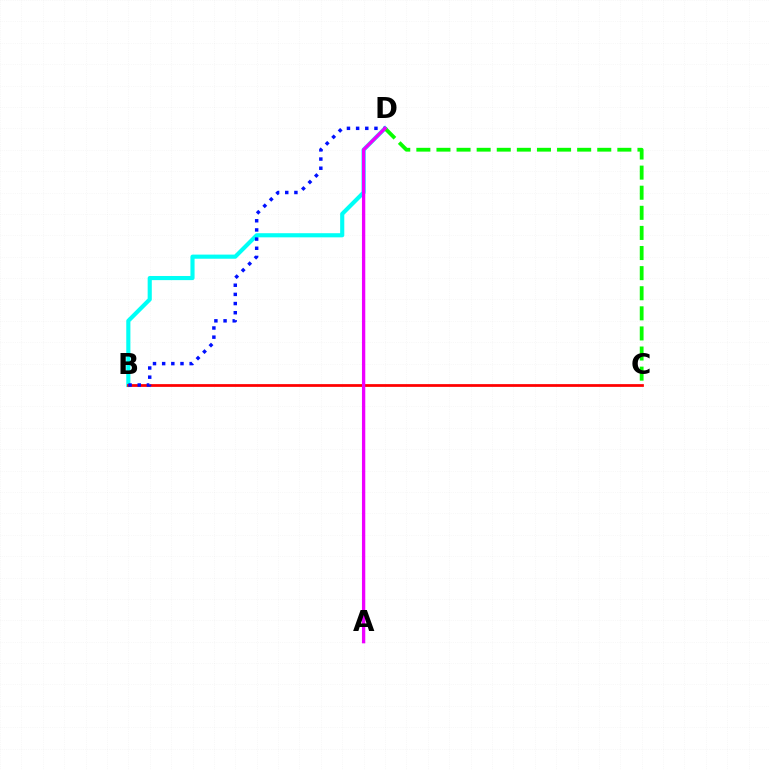{('B', 'D'): [{'color': '#00fff6', 'line_style': 'solid', 'thickness': 2.98}, {'color': '#0010ff', 'line_style': 'dotted', 'thickness': 2.49}], ('B', 'C'): [{'color': '#ff0000', 'line_style': 'solid', 'thickness': 1.98}], ('A', 'D'): [{'color': '#fcf500', 'line_style': 'dashed', 'thickness': 1.98}, {'color': '#ee00ff', 'line_style': 'solid', 'thickness': 2.39}], ('C', 'D'): [{'color': '#08ff00', 'line_style': 'dashed', 'thickness': 2.73}]}